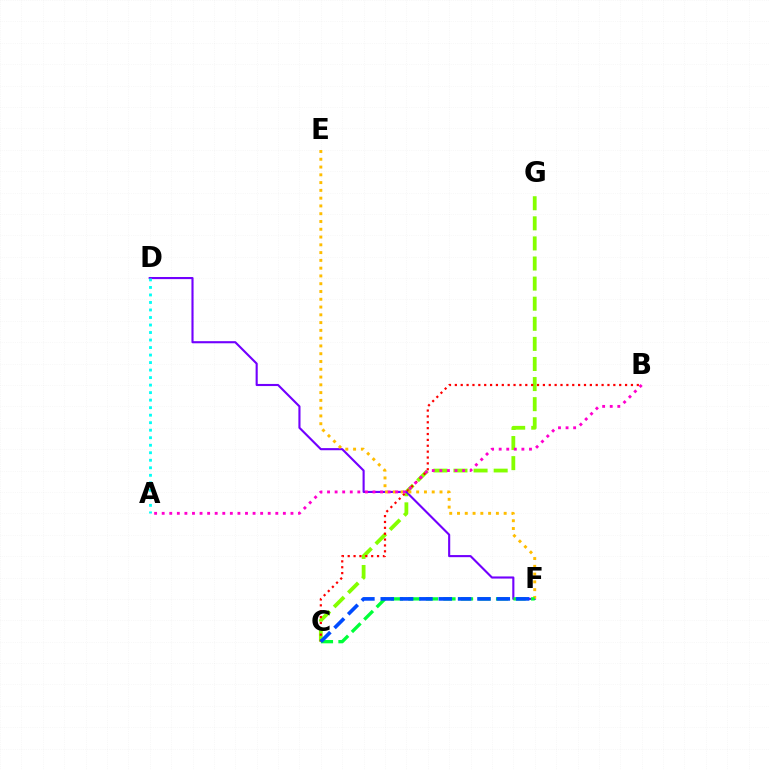{('C', 'G'): [{'color': '#84ff00', 'line_style': 'dashed', 'thickness': 2.73}], ('D', 'F'): [{'color': '#7200ff', 'line_style': 'solid', 'thickness': 1.52}], ('B', 'C'): [{'color': '#ff0000', 'line_style': 'dotted', 'thickness': 1.59}], ('E', 'F'): [{'color': '#ffbd00', 'line_style': 'dotted', 'thickness': 2.11}], ('A', 'B'): [{'color': '#ff00cf', 'line_style': 'dotted', 'thickness': 2.06}], ('C', 'F'): [{'color': '#00ff39', 'line_style': 'dashed', 'thickness': 2.38}, {'color': '#004bff', 'line_style': 'dashed', 'thickness': 2.63}], ('A', 'D'): [{'color': '#00fff6', 'line_style': 'dotted', 'thickness': 2.04}]}